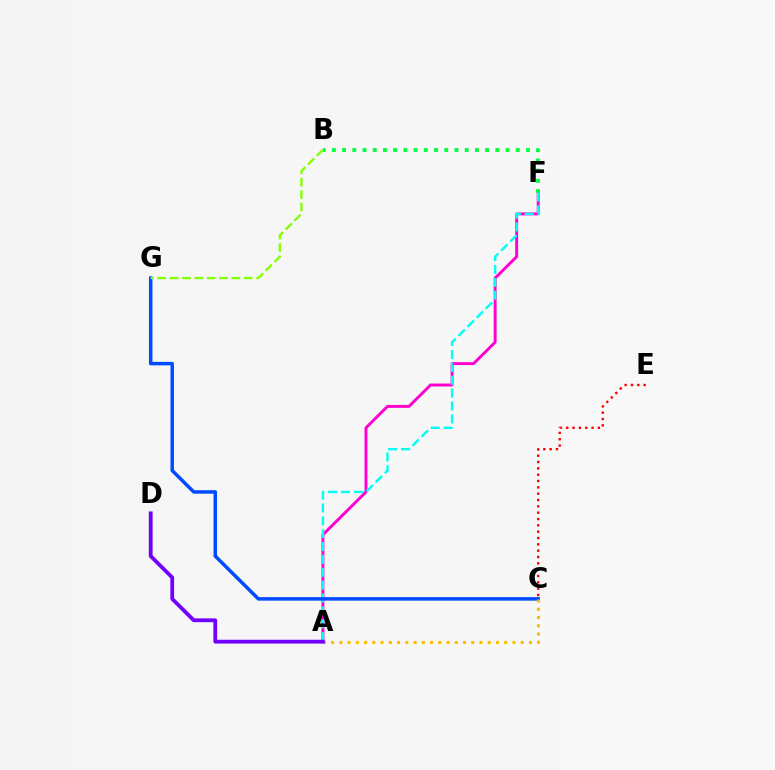{('A', 'F'): [{'color': '#ff00cf', 'line_style': 'solid', 'thickness': 2.11}, {'color': '#00fff6', 'line_style': 'dashed', 'thickness': 1.75}], ('B', 'F'): [{'color': '#00ff39', 'line_style': 'dotted', 'thickness': 2.78}], ('C', 'G'): [{'color': '#004bff', 'line_style': 'solid', 'thickness': 2.52}], ('A', 'C'): [{'color': '#ffbd00', 'line_style': 'dotted', 'thickness': 2.24}], ('B', 'G'): [{'color': '#84ff00', 'line_style': 'dashed', 'thickness': 1.68}], ('A', 'D'): [{'color': '#7200ff', 'line_style': 'solid', 'thickness': 2.74}], ('C', 'E'): [{'color': '#ff0000', 'line_style': 'dotted', 'thickness': 1.72}]}